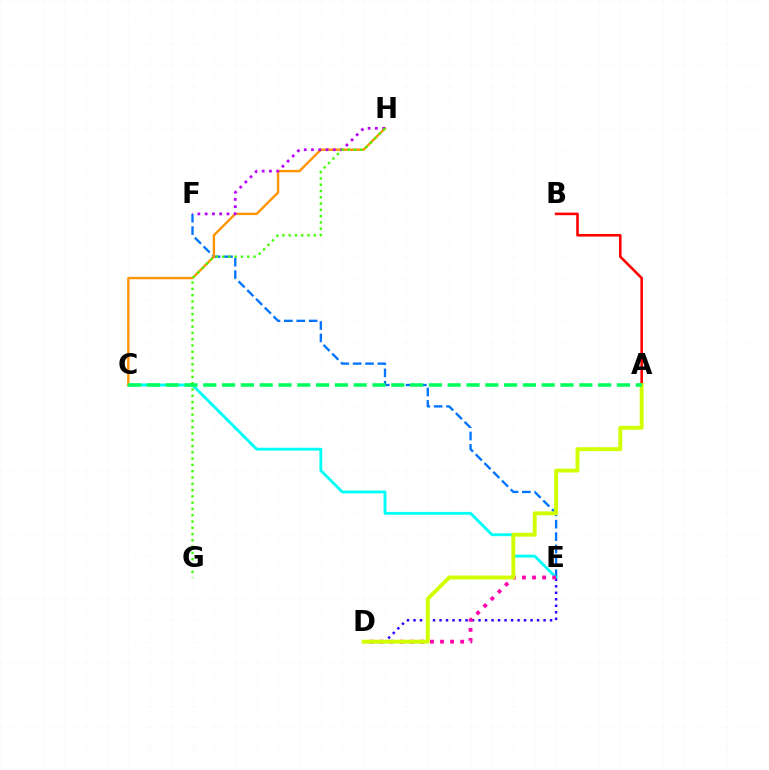{('E', 'F'): [{'color': '#0074ff', 'line_style': 'dashed', 'thickness': 1.68}], ('C', 'E'): [{'color': '#00fff6', 'line_style': 'solid', 'thickness': 2.06}], ('C', 'H'): [{'color': '#ff9400', 'line_style': 'solid', 'thickness': 1.72}], ('D', 'E'): [{'color': '#2500ff', 'line_style': 'dotted', 'thickness': 1.77}, {'color': '#ff00ac', 'line_style': 'dotted', 'thickness': 2.74}], ('F', 'H'): [{'color': '#b900ff', 'line_style': 'dotted', 'thickness': 1.98}], ('G', 'H'): [{'color': '#3dff00', 'line_style': 'dotted', 'thickness': 1.71}], ('A', 'B'): [{'color': '#ff0000', 'line_style': 'solid', 'thickness': 1.85}], ('A', 'D'): [{'color': '#d1ff00', 'line_style': 'solid', 'thickness': 2.81}], ('A', 'C'): [{'color': '#00ff5c', 'line_style': 'dashed', 'thickness': 2.55}]}